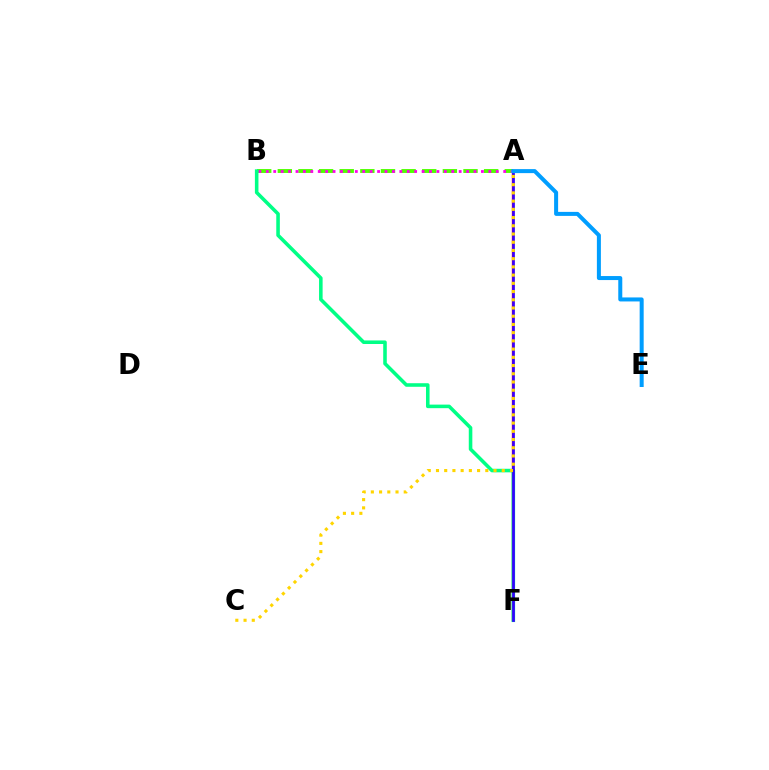{('A', 'F'): [{'color': '#ff0000', 'line_style': 'solid', 'thickness': 1.67}, {'color': '#3700ff', 'line_style': 'solid', 'thickness': 1.97}], ('A', 'B'): [{'color': '#4fff00', 'line_style': 'dashed', 'thickness': 2.8}, {'color': '#ff00ed', 'line_style': 'dotted', 'thickness': 2.02}], ('B', 'F'): [{'color': '#00ff86', 'line_style': 'solid', 'thickness': 2.56}], ('A', 'E'): [{'color': '#009eff', 'line_style': 'solid', 'thickness': 2.89}], ('A', 'C'): [{'color': '#ffd500', 'line_style': 'dotted', 'thickness': 2.23}]}